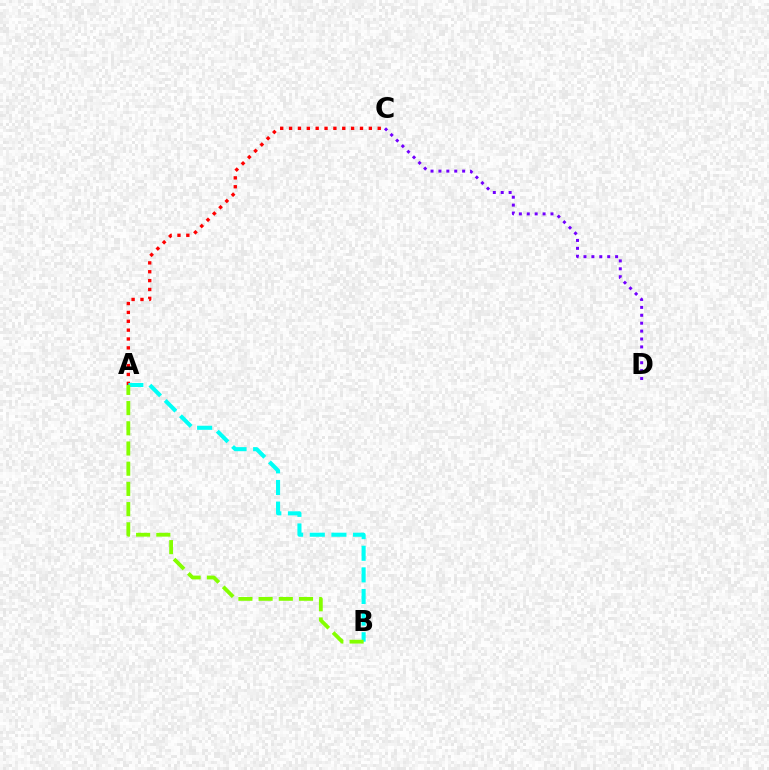{('C', 'D'): [{'color': '#7200ff', 'line_style': 'dotted', 'thickness': 2.15}], ('A', 'C'): [{'color': '#ff0000', 'line_style': 'dotted', 'thickness': 2.41}], ('A', 'B'): [{'color': '#00fff6', 'line_style': 'dashed', 'thickness': 2.94}, {'color': '#84ff00', 'line_style': 'dashed', 'thickness': 2.74}]}